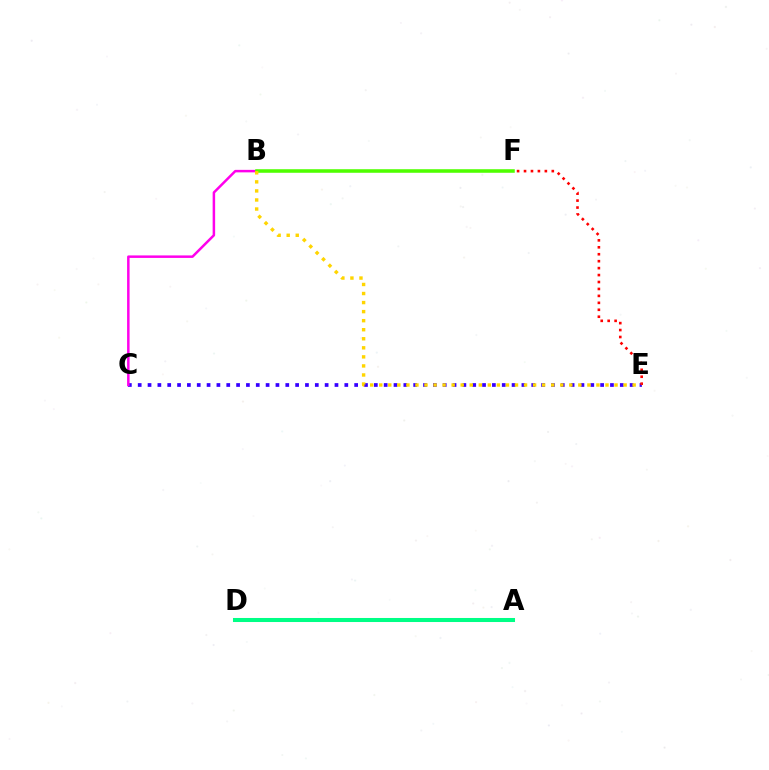{('A', 'D'): [{'color': '#009eff', 'line_style': 'solid', 'thickness': 1.88}, {'color': '#00ff86', 'line_style': 'solid', 'thickness': 2.91}], ('C', 'E'): [{'color': '#3700ff', 'line_style': 'dotted', 'thickness': 2.67}], ('B', 'C'): [{'color': '#ff00ed', 'line_style': 'solid', 'thickness': 1.8}], ('B', 'F'): [{'color': '#4fff00', 'line_style': 'solid', 'thickness': 2.56}], ('E', 'F'): [{'color': '#ff0000', 'line_style': 'dotted', 'thickness': 1.89}], ('B', 'E'): [{'color': '#ffd500', 'line_style': 'dotted', 'thickness': 2.46}]}